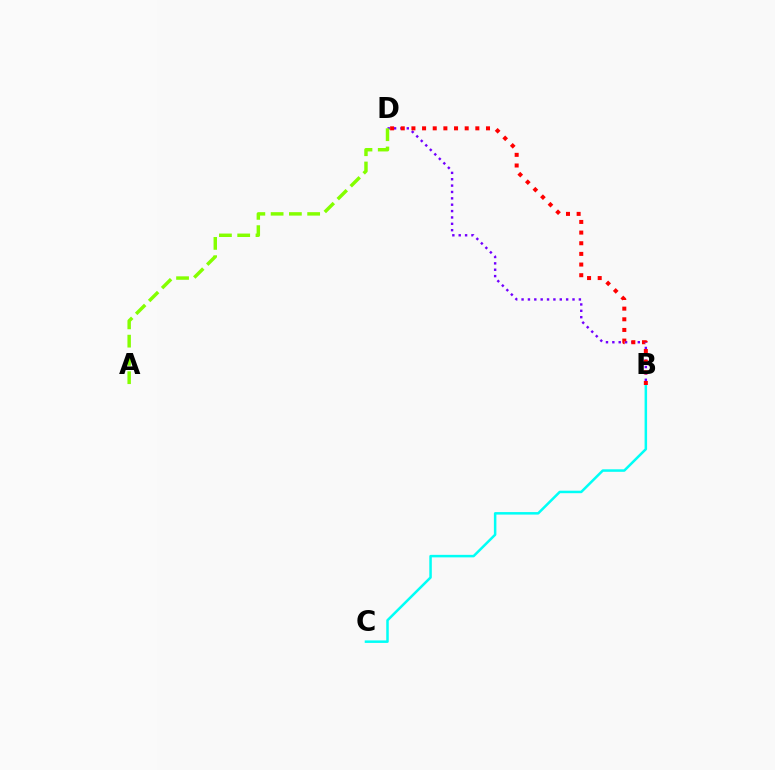{('B', 'C'): [{'color': '#00fff6', 'line_style': 'solid', 'thickness': 1.81}], ('B', 'D'): [{'color': '#7200ff', 'line_style': 'dotted', 'thickness': 1.73}, {'color': '#ff0000', 'line_style': 'dotted', 'thickness': 2.89}], ('A', 'D'): [{'color': '#84ff00', 'line_style': 'dashed', 'thickness': 2.48}]}